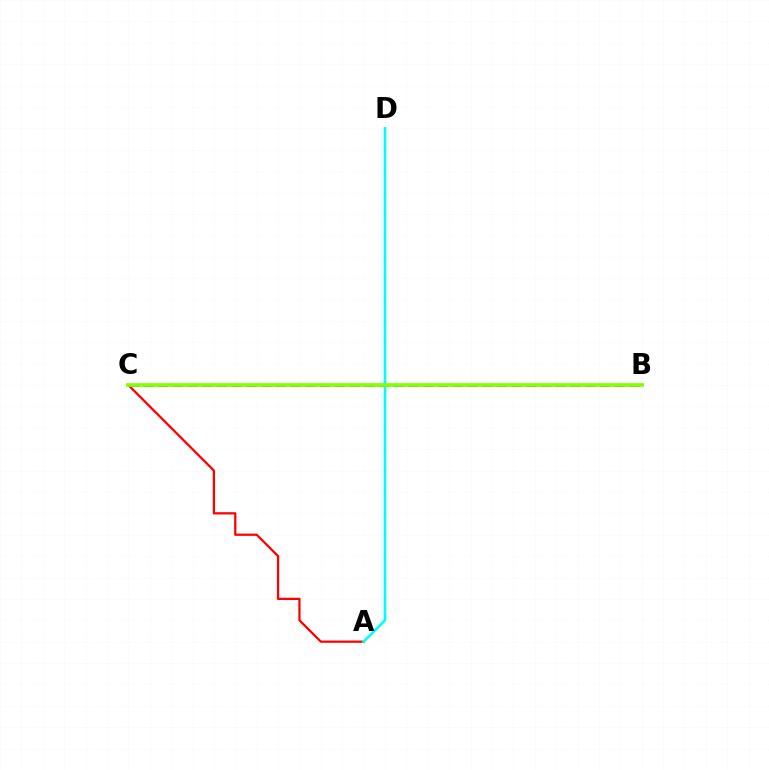{('B', 'C'): [{'color': '#7200ff', 'line_style': 'dashed', 'thickness': 2.0}, {'color': '#84ff00', 'line_style': 'solid', 'thickness': 2.68}], ('A', 'C'): [{'color': '#ff0000', 'line_style': 'solid', 'thickness': 1.63}], ('A', 'D'): [{'color': '#00fff6', 'line_style': 'solid', 'thickness': 1.88}]}